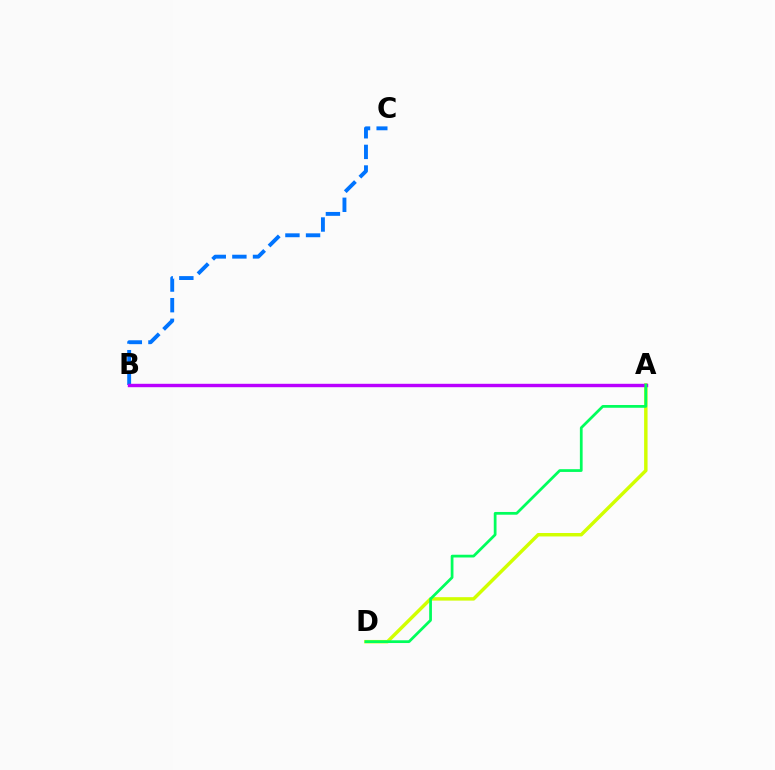{('A', 'B'): [{'color': '#ff0000', 'line_style': 'dotted', 'thickness': 1.85}, {'color': '#b900ff', 'line_style': 'solid', 'thickness': 2.45}], ('A', 'D'): [{'color': '#d1ff00', 'line_style': 'solid', 'thickness': 2.48}, {'color': '#00ff5c', 'line_style': 'solid', 'thickness': 1.98}], ('B', 'C'): [{'color': '#0074ff', 'line_style': 'dashed', 'thickness': 2.8}]}